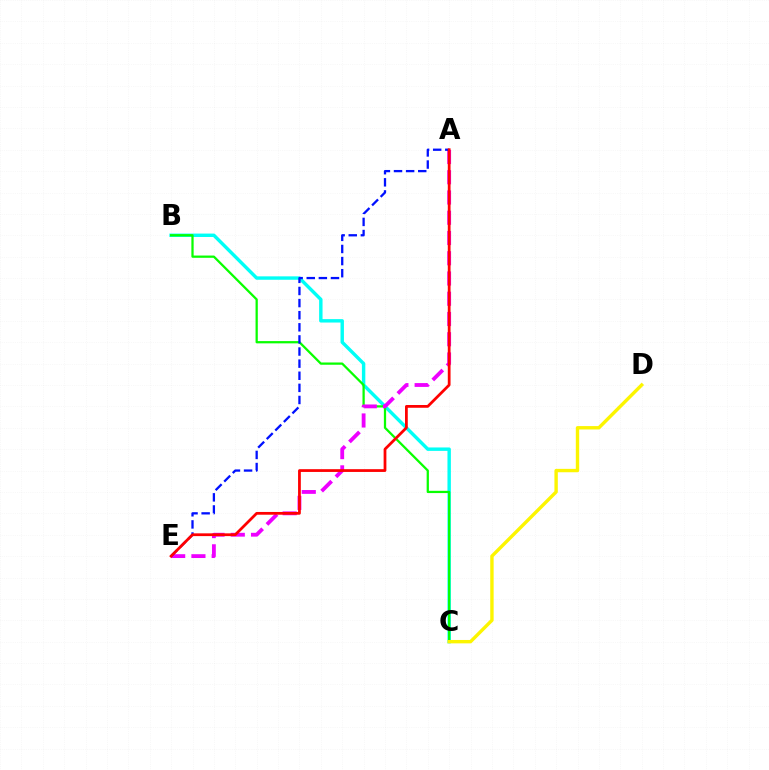{('B', 'C'): [{'color': '#00fff6', 'line_style': 'solid', 'thickness': 2.46}, {'color': '#08ff00', 'line_style': 'solid', 'thickness': 1.63}], ('A', 'E'): [{'color': '#ee00ff', 'line_style': 'dashed', 'thickness': 2.75}, {'color': '#0010ff', 'line_style': 'dashed', 'thickness': 1.65}, {'color': '#ff0000', 'line_style': 'solid', 'thickness': 1.99}], ('C', 'D'): [{'color': '#fcf500', 'line_style': 'solid', 'thickness': 2.44}]}